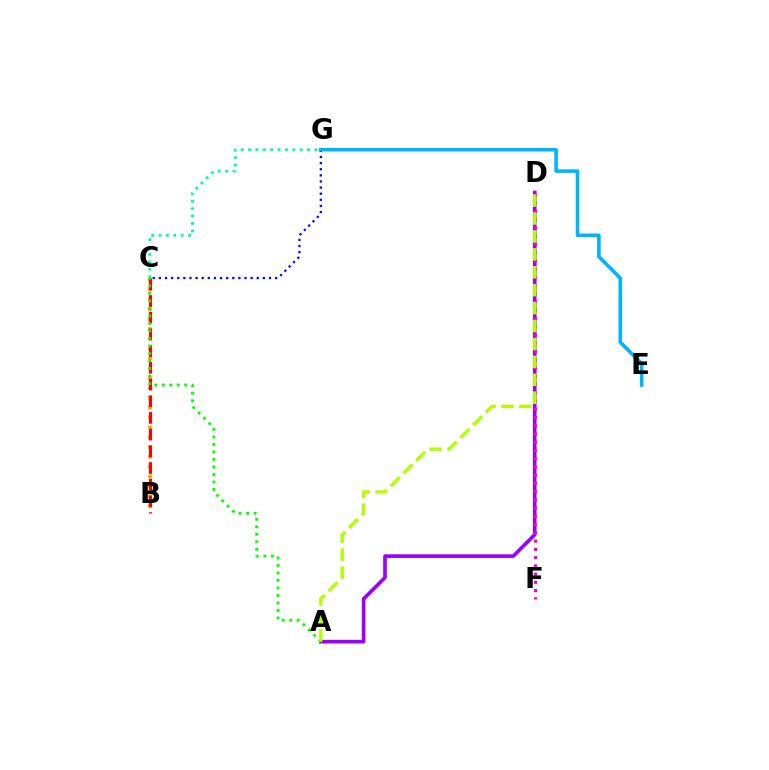{('A', 'D'): [{'color': '#9b00ff', 'line_style': 'solid', 'thickness': 2.62}, {'color': '#b3ff00', 'line_style': 'dashed', 'thickness': 2.43}], ('C', 'G'): [{'color': '#0010ff', 'line_style': 'dotted', 'thickness': 1.66}, {'color': '#00ff9d', 'line_style': 'dotted', 'thickness': 2.01}], ('D', 'F'): [{'color': '#ff00bd', 'line_style': 'dotted', 'thickness': 2.24}], ('B', 'C'): [{'color': '#ffa500', 'line_style': 'dotted', 'thickness': 2.67}, {'color': '#ff0000', 'line_style': 'dashed', 'thickness': 2.27}], ('E', 'G'): [{'color': '#00b5ff', 'line_style': 'solid', 'thickness': 2.57}], ('A', 'C'): [{'color': '#08ff00', 'line_style': 'dotted', 'thickness': 2.04}]}